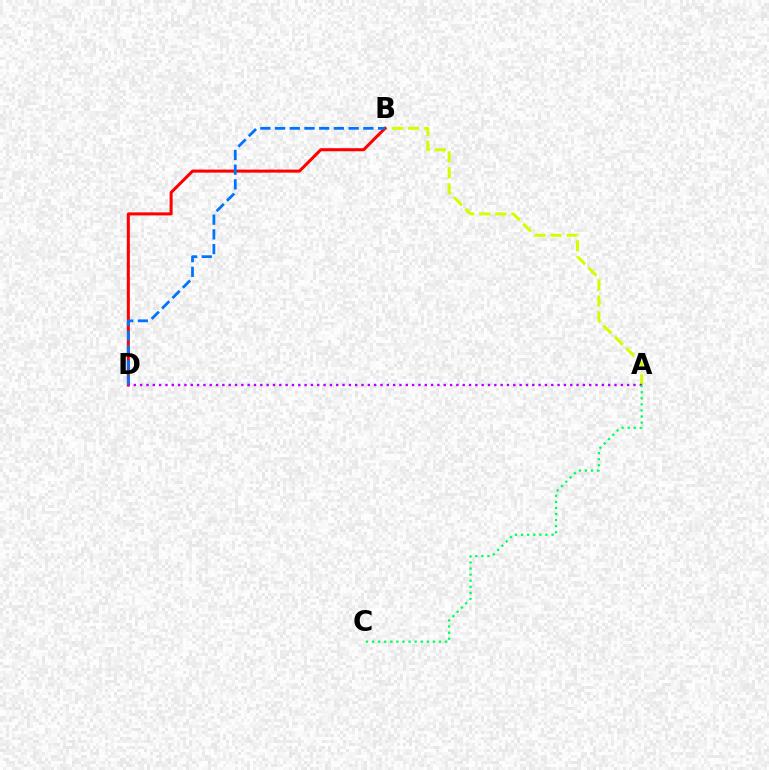{('A', 'B'): [{'color': '#d1ff00', 'line_style': 'dashed', 'thickness': 2.18}], ('B', 'D'): [{'color': '#ff0000', 'line_style': 'solid', 'thickness': 2.18}, {'color': '#0074ff', 'line_style': 'dashed', 'thickness': 2.0}], ('A', 'D'): [{'color': '#b900ff', 'line_style': 'dotted', 'thickness': 1.72}], ('A', 'C'): [{'color': '#00ff5c', 'line_style': 'dotted', 'thickness': 1.65}]}